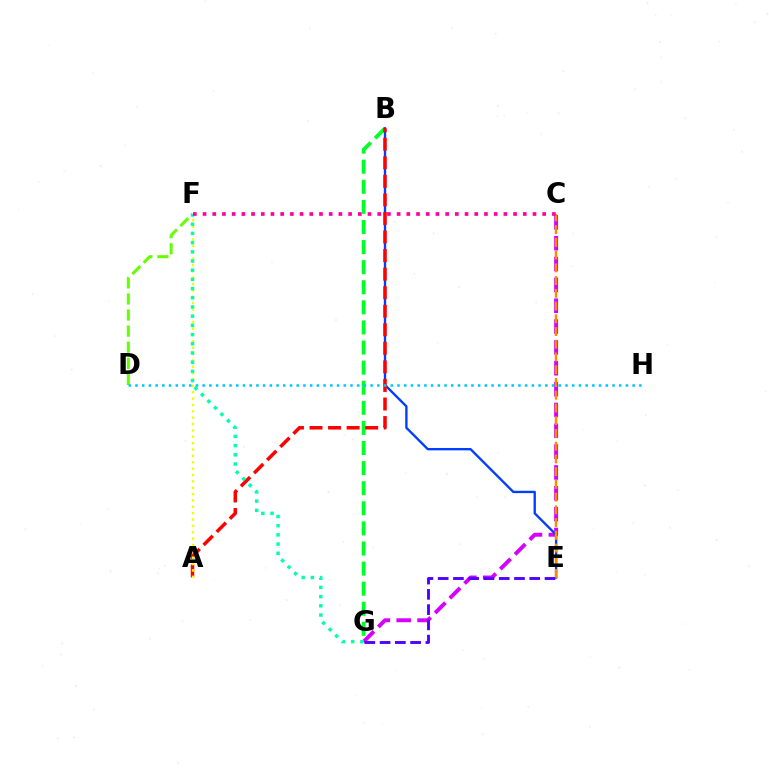{('B', 'G'): [{'color': '#00ff27', 'line_style': 'dashed', 'thickness': 2.73}], ('D', 'F'): [{'color': '#66ff00', 'line_style': 'dashed', 'thickness': 2.19}], ('C', 'G'): [{'color': '#d600ff', 'line_style': 'dashed', 'thickness': 2.83}], ('B', 'E'): [{'color': '#003fff', 'line_style': 'solid', 'thickness': 1.7}], ('A', 'B'): [{'color': '#ff0000', 'line_style': 'dashed', 'thickness': 2.52}], ('A', 'F'): [{'color': '#eeff00', 'line_style': 'dotted', 'thickness': 1.73}], ('C', 'E'): [{'color': '#ff8800', 'line_style': 'dashed', 'thickness': 1.73}], ('F', 'G'): [{'color': '#00ffaf', 'line_style': 'dotted', 'thickness': 2.5}], ('E', 'G'): [{'color': '#4f00ff', 'line_style': 'dashed', 'thickness': 2.07}], ('D', 'H'): [{'color': '#00c7ff', 'line_style': 'dotted', 'thickness': 1.83}], ('C', 'F'): [{'color': '#ff00a0', 'line_style': 'dotted', 'thickness': 2.64}]}